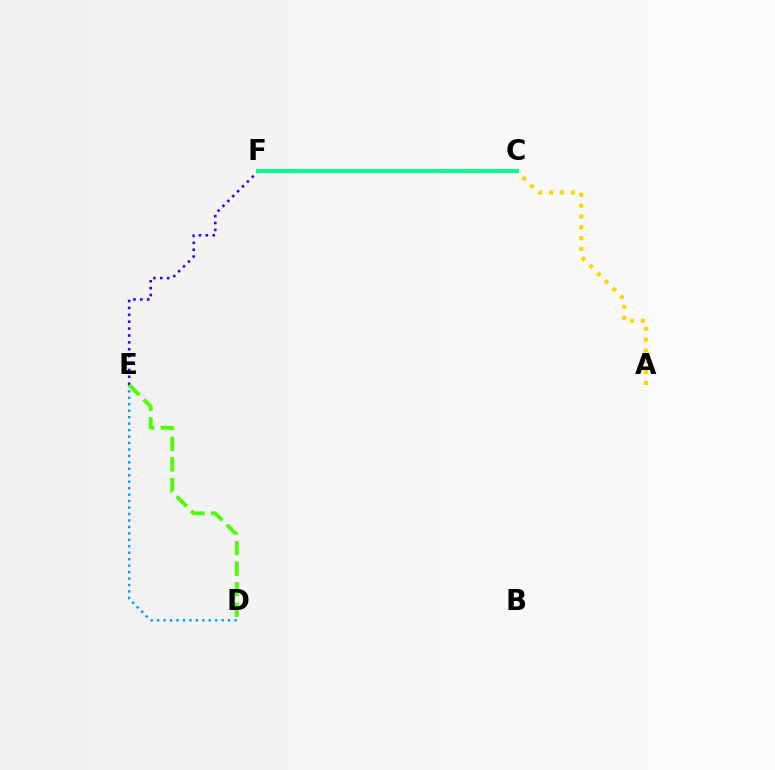{('E', 'F'): [{'color': '#3700ff', 'line_style': 'dotted', 'thickness': 1.87}], ('C', 'F'): [{'color': '#ff0000', 'line_style': 'solid', 'thickness': 2.75}, {'color': '#ff00ed', 'line_style': 'dotted', 'thickness': 2.89}, {'color': '#00ff86', 'line_style': 'solid', 'thickness': 2.85}], ('D', 'E'): [{'color': '#009eff', 'line_style': 'dotted', 'thickness': 1.75}, {'color': '#4fff00', 'line_style': 'dashed', 'thickness': 2.79}], ('A', 'C'): [{'color': '#ffd500', 'line_style': 'dotted', 'thickness': 2.94}]}